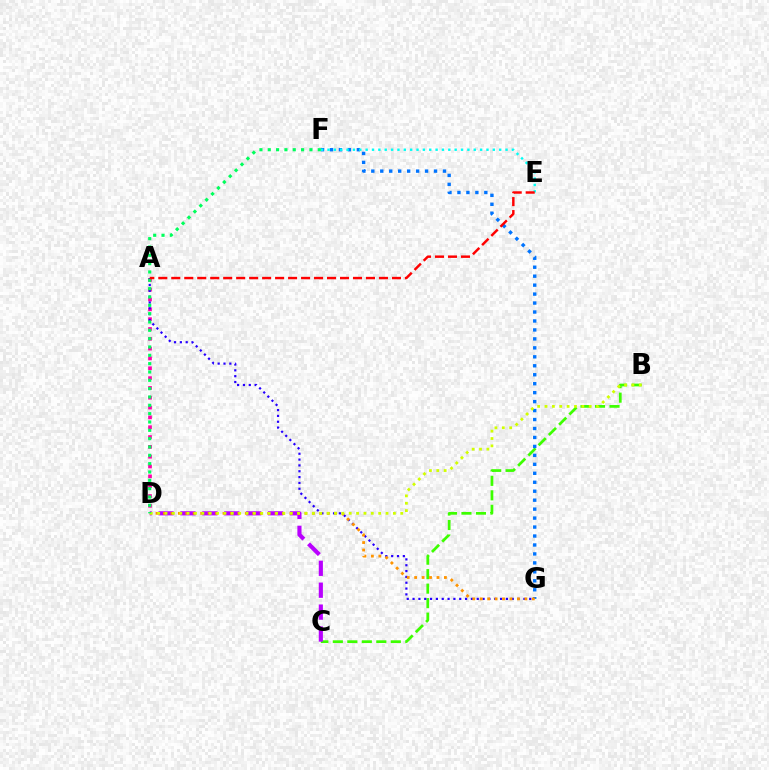{('B', 'C'): [{'color': '#3dff00', 'line_style': 'dashed', 'thickness': 1.97}], ('F', 'G'): [{'color': '#0074ff', 'line_style': 'dotted', 'thickness': 2.43}], ('C', 'D'): [{'color': '#b900ff', 'line_style': 'dashed', 'thickness': 2.98}], ('A', 'D'): [{'color': '#ff00ac', 'line_style': 'dotted', 'thickness': 2.67}], ('A', 'G'): [{'color': '#2500ff', 'line_style': 'dotted', 'thickness': 1.59}], ('E', 'F'): [{'color': '#00fff6', 'line_style': 'dotted', 'thickness': 1.73}], ('D', 'G'): [{'color': '#ff9400', 'line_style': 'dotted', 'thickness': 2.02}], ('B', 'D'): [{'color': '#d1ff00', 'line_style': 'dotted', 'thickness': 2.0}], ('D', 'F'): [{'color': '#00ff5c', 'line_style': 'dotted', 'thickness': 2.26}], ('A', 'E'): [{'color': '#ff0000', 'line_style': 'dashed', 'thickness': 1.76}]}